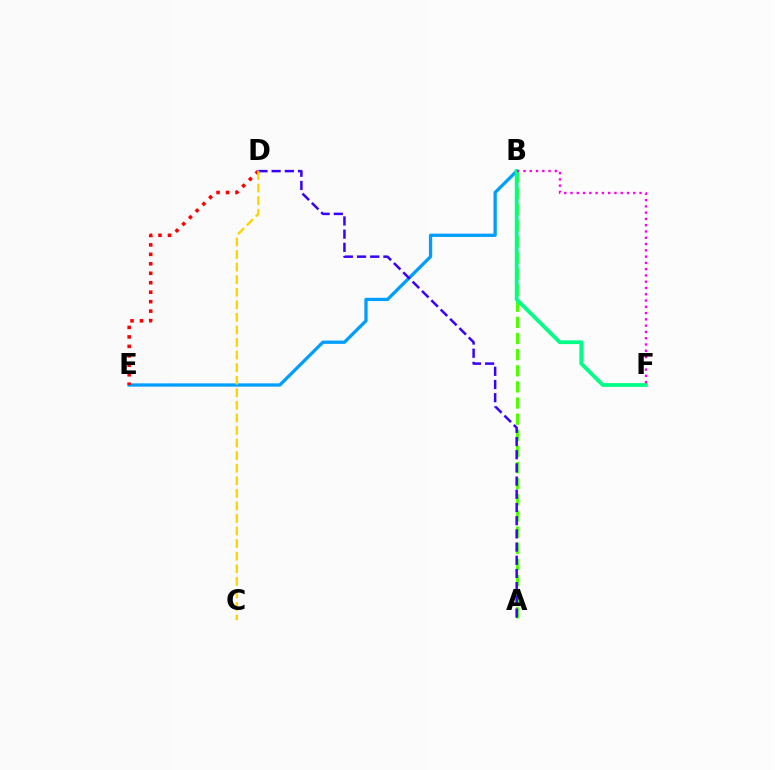{('B', 'E'): [{'color': '#009eff', 'line_style': 'solid', 'thickness': 2.37}], ('D', 'E'): [{'color': '#ff0000', 'line_style': 'dotted', 'thickness': 2.57}], ('A', 'B'): [{'color': '#4fff00', 'line_style': 'dashed', 'thickness': 2.19}], ('A', 'D'): [{'color': '#3700ff', 'line_style': 'dashed', 'thickness': 1.79}], ('C', 'D'): [{'color': '#ffd500', 'line_style': 'dashed', 'thickness': 1.71}], ('B', 'F'): [{'color': '#00ff86', 'line_style': 'solid', 'thickness': 2.72}, {'color': '#ff00ed', 'line_style': 'dotted', 'thickness': 1.71}]}